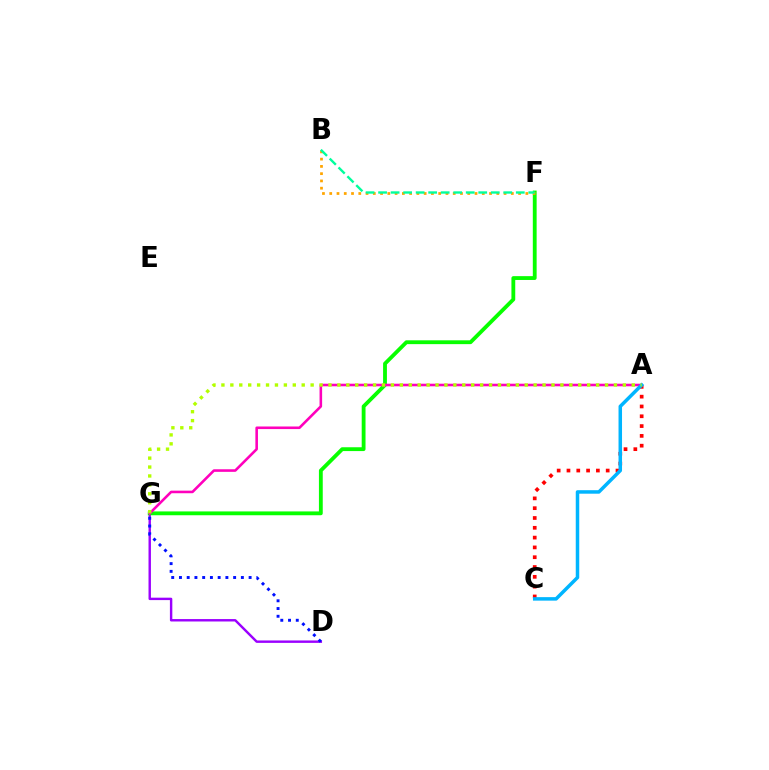{('D', 'G'): [{'color': '#9b00ff', 'line_style': 'solid', 'thickness': 1.74}, {'color': '#0010ff', 'line_style': 'dotted', 'thickness': 2.1}], ('A', 'C'): [{'color': '#ff0000', 'line_style': 'dotted', 'thickness': 2.66}, {'color': '#00b5ff', 'line_style': 'solid', 'thickness': 2.52}], ('F', 'G'): [{'color': '#08ff00', 'line_style': 'solid', 'thickness': 2.76}], ('A', 'G'): [{'color': '#ff00bd', 'line_style': 'solid', 'thickness': 1.86}, {'color': '#b3ff00', 'line_style': 'dotted', 'thickness': 2.42}], ('B', 'F'): [{'color': '#ffa500', 'line_style': 'dotted', 'thickness': 1.97}, {'color': '#00ff9d', 'line_style': 'dashed', 'thickness': 1.7}]}